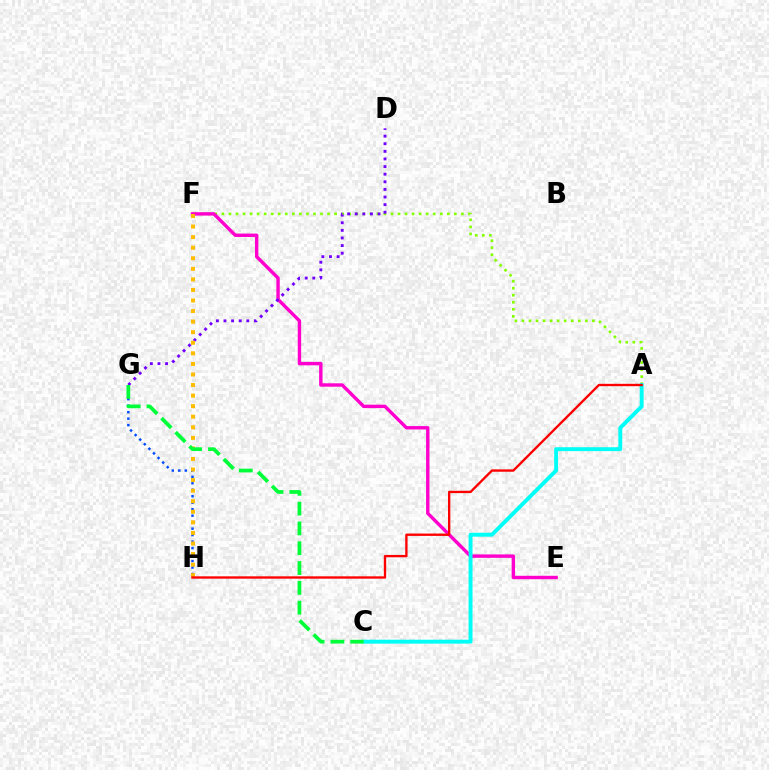{('A', 'F'): [{'color': '#84ff00', 'line_style': 'dotted', 'thickness': 1.91}], ('E', 'F'): [{'color': '#ff00cf', 'line_style': 'solid', 'thickness': 2.45}], ('G', 'H'): [{'color': '#004bff', 'line_style': 'dotted', 'thickness': 1.76}], ('A', 'C'): [{'color': '#00fff6', 'line_style': 'solid', 'thickness': 2.82}], ('D', 'G'): [{'color': '#7200ff', 'line_style': 'dotted', 'thickness': 2.07}], ('F', 'H'): [{'color': '#ffbd00', 'line_style': 'dotted', 'thickness': 2.87}], ('C', 'G'): [{'color': '#00ff39', 'line_style': 'dashed', 'thickness': 2.69}], ('A', 'H'): [{'color': '#ff0000', 'line_style': 'solid', 'thickness': 1.69}]}